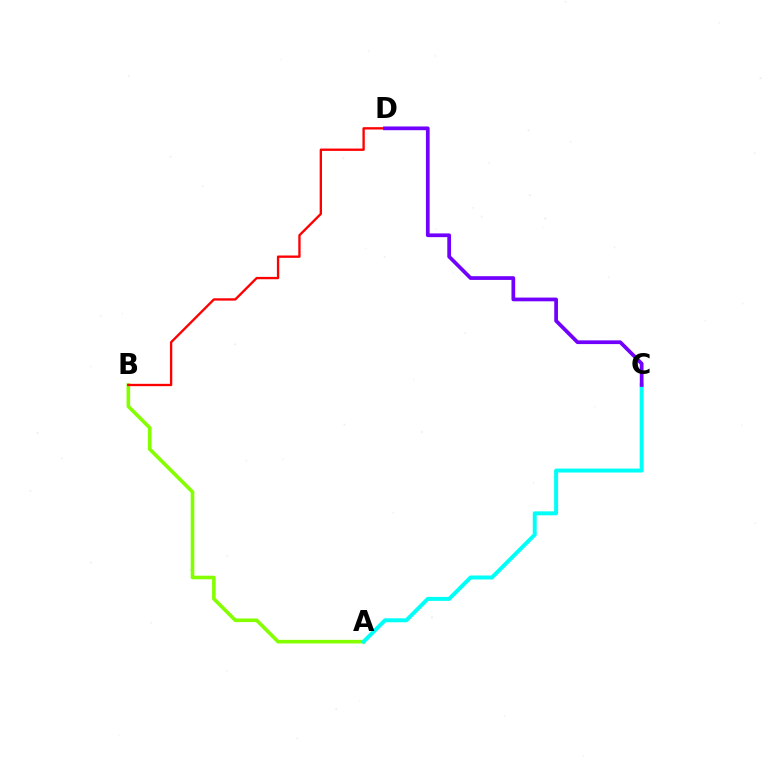{('A', 'B'): [{'color': '#84ff00', 'line_style': 'solid', 'thickness': 2.6}], ('B', 'D'): [{'color': '#ff0000', 'line_style': 'solid', 'thickness': 1.68}], ('A', 'C'): [{'color': '#00fff6', 'line_style': 'solid', 'thickness': 2.85}], ('C', 'D'): [{'color': '#7200ff', 'line_style': 'solid', 'thickness': 2.69}]}